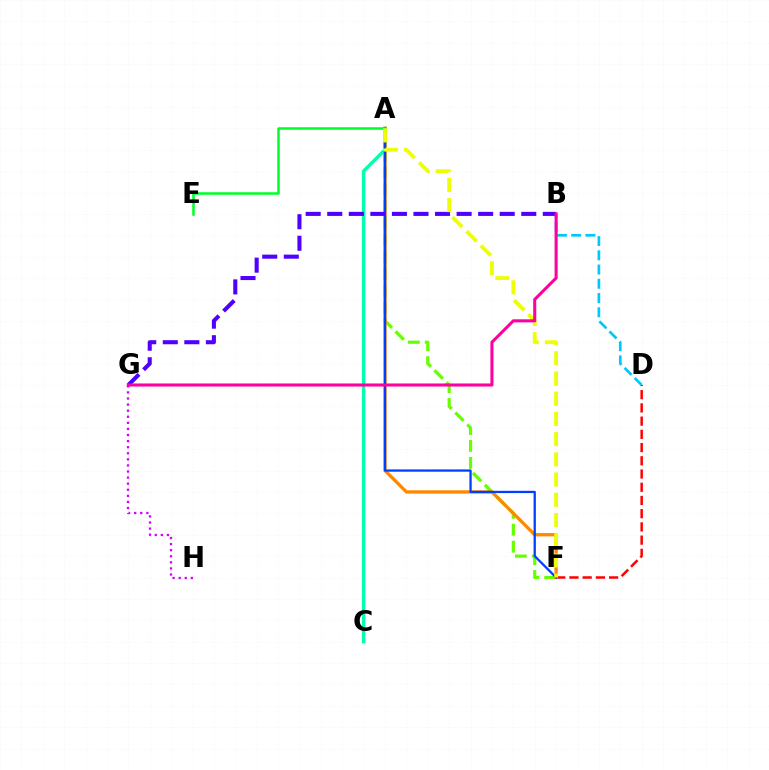{('A', 'F'): [{'color': '#66ff00', 'line_style': 'dashed', 'thickness': 2.3}, {'color': '#ff8800', 'line_style': 'solid', 'thickness': 2.38}, {'color': '#003fff', 'line_style': 'solid', 'thickness': 1.64}, {'color': '#eeff00', 'line_style': 'dashed', 'thickness': 2.75}], ('A', 'C'): [{'color': '#00ffaf', 'line_style': 'solid', 'thickness': 2.49}], ('D', 'F'): [{'color': '#ff0000', 'line_style': 'dashed', 'thickness': 1.8}], ('B', 'D'): [{'color': '#00c7ff', 'line_style': 'dashed', 'thickness': 1.94}], ('A', 'E'): [{'color': '#00ff27', 'line_style': 'solid', 'thickness': 1.81}], ('B', 'G'): [{'color': '#4f00ff', 'line_style': 'dashed', 'thickness': 2.93}, {'color': '#ff00a0', 'line_style': 'solid', 'thickness': 2.21}], ('G', 'H'): [{'color': '#d600ff', 'line_style': 'dotted', 'thickness': 1.65}]}